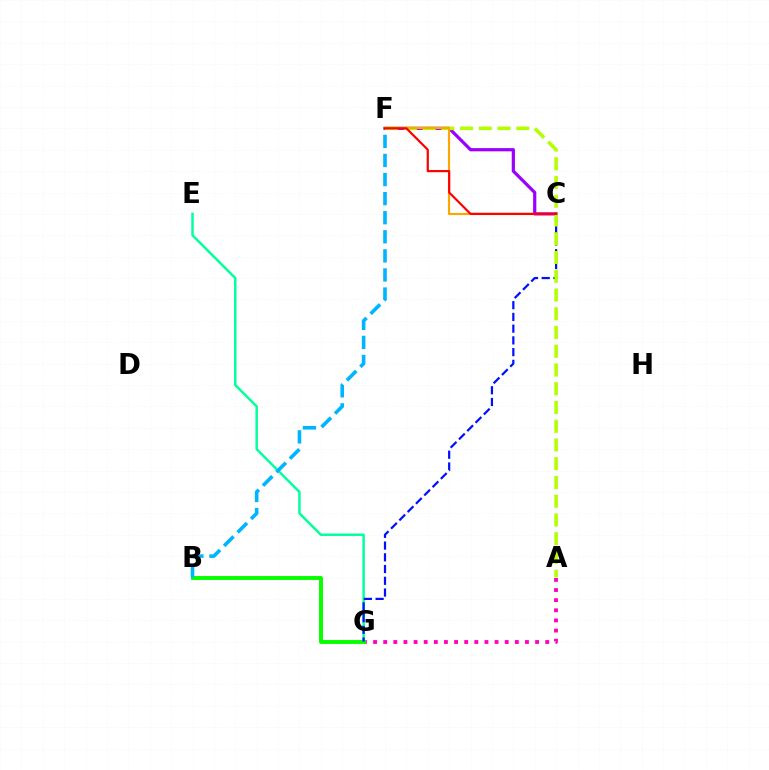{('A', 'G'): [{'color': '#ff00bd', 'line_style': 'dotted', 'thickness': 2.75}], ('E', 'G'): [{'color': '#00ff9d', 'line_style': 'solid', 'thickness': 1.76}], ('C', 'F'): [{'color': '#9b00ff', 'line_style': 'solid', 'thickness': 2.31}, {'color': '#ffa500', 'line_style': 'solid', 'thickness': 1.54}, {'color': '#ff0000', 'line_style': 'solid', 'thickness': 1.59}], ('B', 'G'): [{'color': '#08ff00', 'line_style': 'solid', 'thickness': 2.84}], ('C', 'G'): [{'color': '#0010ff', 'line_style': 'dashed', 'thickness': 1.6}], ('A', 'F'): [{'color': '#b3ff00', 'line_style': 'dashed', 'thickness': 2.55}], ('B', 'F'): [{'color': '#00b5ff', 'line_style': 'dashed', 'thickness': 2.59}]}